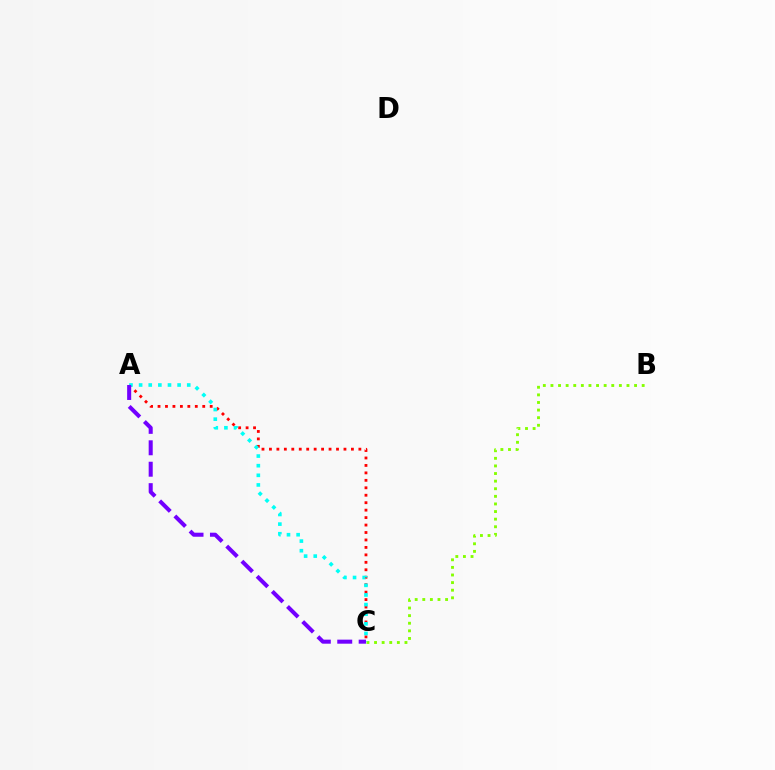{('A', 'C'): [{'color': '#ff0000', 'line_style': 'dotted', 'thickness': 2.03}, {'color': '#00fff6', 'line_style': 'dotted', 'thickness': 2.62}, {'color': '#7200ff', 'line_style': 'dashed', 'thickness': 2.91}], ('B', 'C'): [{'color': '#84ff00', 'line_style': 'dotted', 'thickness': 2.07}]}